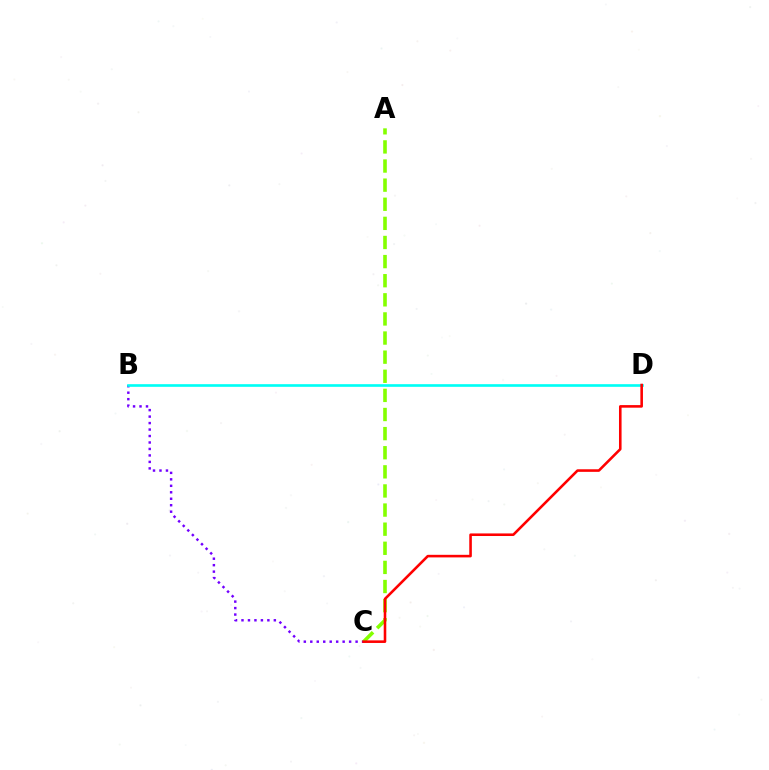{('B', 'C'): [{'color': '#7200ff', 'line_style': 'dotted', 'thickness': 1.76}], ('B', 'D'): [{'color': '#00fff6', 'line_style': 'solid', 'thickness': 1.91}], ('A', 'C'): [{'color': '#84ff00', 'line_style': 'dashed', 'thickness': 2.6}], ('C', 'D'): [{'color': '#ff0000', 'line_style': 'solid', 'thickness': 1.86}]}